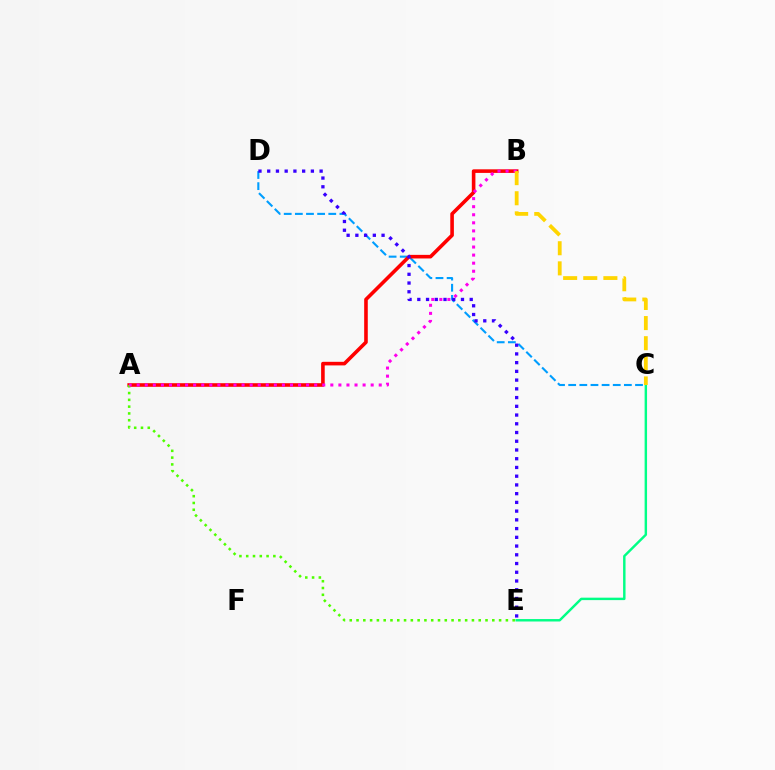{('C', 'D'): [{'color': '#009eff', 'line_style': 'dashed', 'thickness': 1.51}], ('C', 'E'): [{'color': '#00ff86', 'line_style': 'solid', 'thickness': 1.76}], ('A', 'B'): [{'color': '#ff0000', 'line_style': 'solid', 'thickness': 2.59}, {'color': '#ff00ed', 'line_style': 'dotted', 'thickness': 2.19}], ('A', 'E'): [{'color': '#4fff00', 'line_style': 'dotted', 'thickness': 1.84}], ('D', 'E'): [{'color': '#3700ff', 'line_style': 'dotted', 'thickness': 2.37}], ('B', 'C'): [{'color': '#ffd500', 'line_style': 'dashed', 'thickness': 2.73}]}